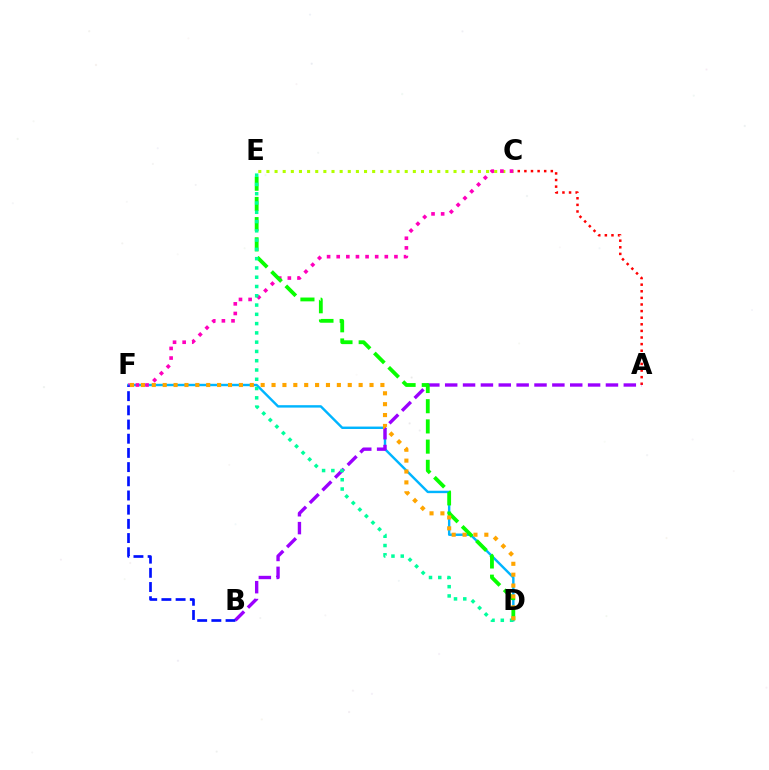{('A', 'C'): [{'color': '#ff0000', 'line_style': 'dotted', 'thickness': 1.79}], ('C', 'E'): [{'color': '#b3ff00', 'line_style': 'dotted', 'thickness': 2.21}], ('D', 'F'): [{'color': '#00b5ff', 'line_style': 'solid', 'thickness': 1.74}, {'color': '#ffa500', 'line_style': 'dotted', 'thickness': 2.96}], ('C', 'F'): [{'color': '#ff00bd', 'line_style': 'dotted', 'thickness': 2.61}], ('A', 'B'): [{'color': '#9b00ff', 'line_style': 'dashed', 'thickness': 2.43}], ('B', 'F'): [{'color': '#0010ff', 'line_style': 'dashed', 'thickness': 1.93}], ('D', 'E'): [{'color': '#08ff00', 'line_style': 'dashed', 'thickness': 2.74}, {'color': '#00ff9d', 'line_style': 'dotted', 'thickness': 2.52}]}